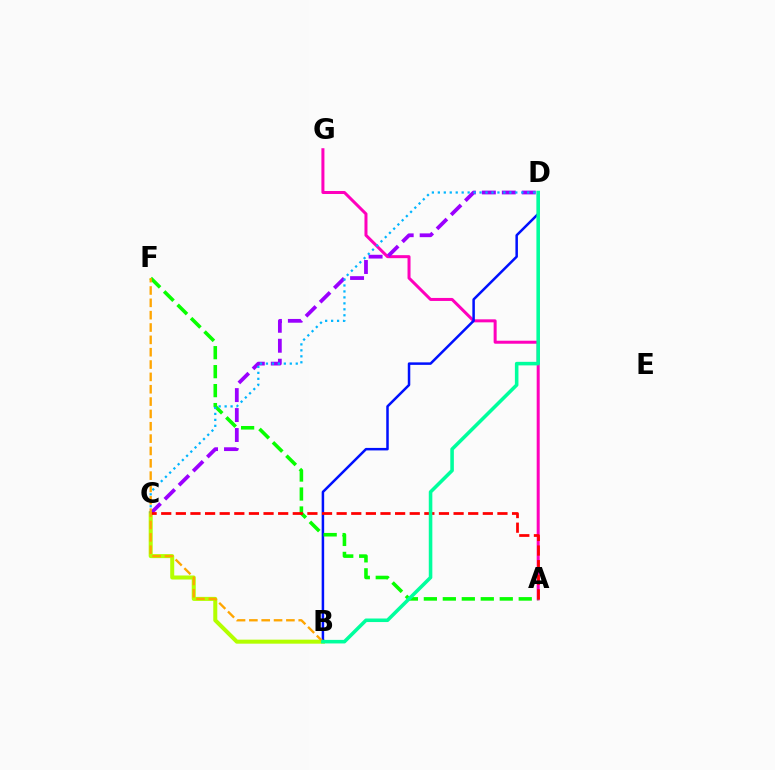{('A', 'G'): [{'color': '#ff00bd', 'line_style': 'solid', 'thickness': 2.17}], ('B', 'C'): [{'color': '#b3ff00', 'line_style': 'solid', 'thickness': 2.89}], ('B', 'D'): [{'color': '#0010ff', 'line_style': 'solid', 'thickness': 1.8}, {'color': '#00ff9d', 'line_style': 'solid', 'thickness': 2.56}], ('A', 'F'): [{'color': '#08ff00', 'line_style': 'dashed', 'thickness': 2.58}], ('C', 'D'): [{'color': '#9b00ff', 'line_style': 'dashed', 'thickness': 2.71}, {'color': '#00b5ff', 'line_style': 'dotted', 'thickness': 1.62}], ('A', 'C'): [{'color': '#ff0000', 'line_style': 'dashed', 'thickness': 1.99}], ('B', 'F'): [{'color': '#ffa500', 'line_style': 'dashed', 'thickness': 1.68}]}